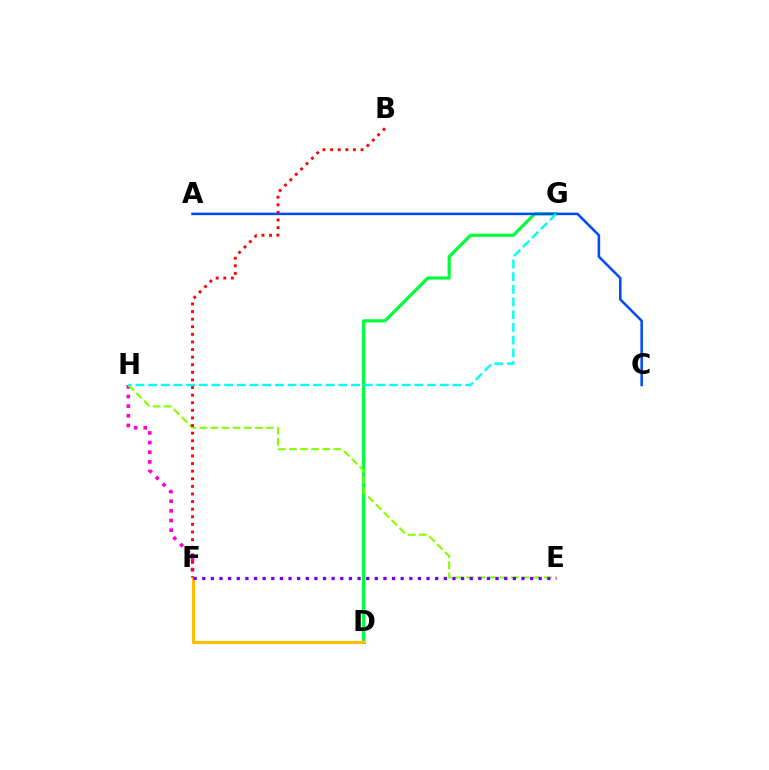{('D', 'G'): [{'color': '#00ff39', 'line_style': 'solid', 'thickness': 2.27}], ('A', 'C'): [{'color': '#004bff', 'line_style': 'solid', 'thickness': 1.83}], ('F', 'H'): [{'color': '#ff00cf', 'line_style': 'dotted', 'thickness': 2.62}], ('D', 'F'): [{'color': '#ffbd00', 'line_style': 'solid', 'thickness': 2.26}], ('E', 'H'): [{'color': '#84ff00', 'line_style': 'dashed', 'thickness': 1.51}], ('G', 'H'): [{'color': '#00fff6', 'line_style': 'dashed', 'thickness': 1.72}], ('B', 'F'): [{'color': '#ff0000', 'line_style': 'dotted', 'thickness': 2.07}], ('E', 'F'): [{'color': '#7200ff', 'line_style': 'dotted', 'thickness': 2.34}]}